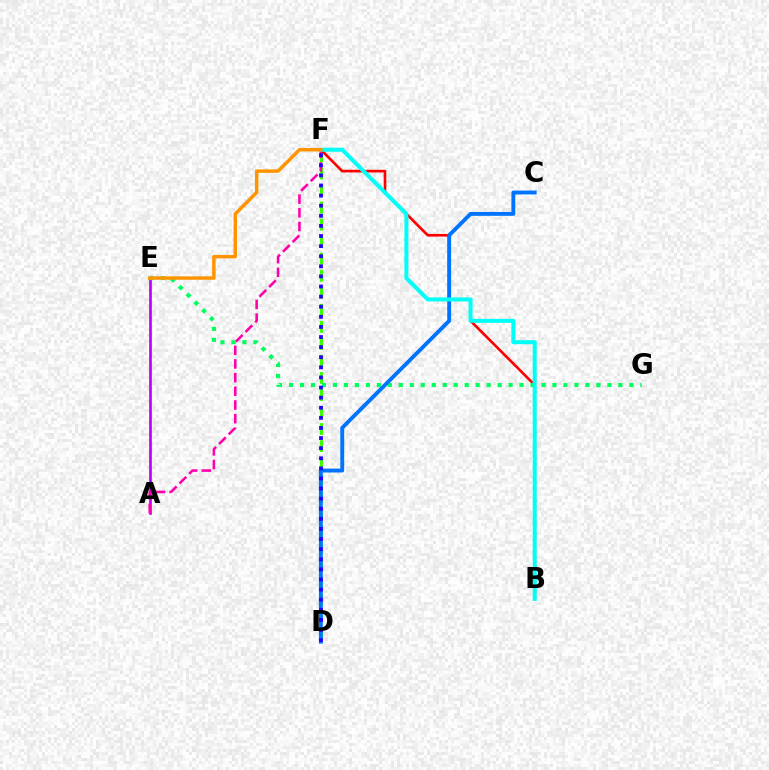{('A', 'E'): [{'color': '#d1ff00', 'line_style': 'dotted', 'thickness': 1.51}, {'color': '#b900ff', 'line_style': 'solid', 'thickness': 1.91}], ('D', 'F'): [{'color': '#3dff00', 'line_style': 'dashed', 'thickness': 2.31}, {'color': '#2500ff', 'line_style': 'dotted', 'thickness': 2.74}], ('B', 'F'): [{'color': '#ff0000', 'line_style': 'solid', 'thickness': 1.9}, {'color': '#00fff6', 'line_style': 'solid', 'thickness': 2.88}], ('E', 'G'): [{'color': '#00ff5c', 'line_style': 'dotted', 'thickness': 2.98}], ('A', 'F'): [{'color': '#ff00ac', 'line_style': 'dashed', 'thickness': 1.86}], ('C', 'D'): [{'color': '#0074ff', 'line_style': 'solid', 'thickness': 2.8}], ('E', 'F'): [{'color': '#ff9400', 'line_style': 'solid', 'thickness': 2.49}]}